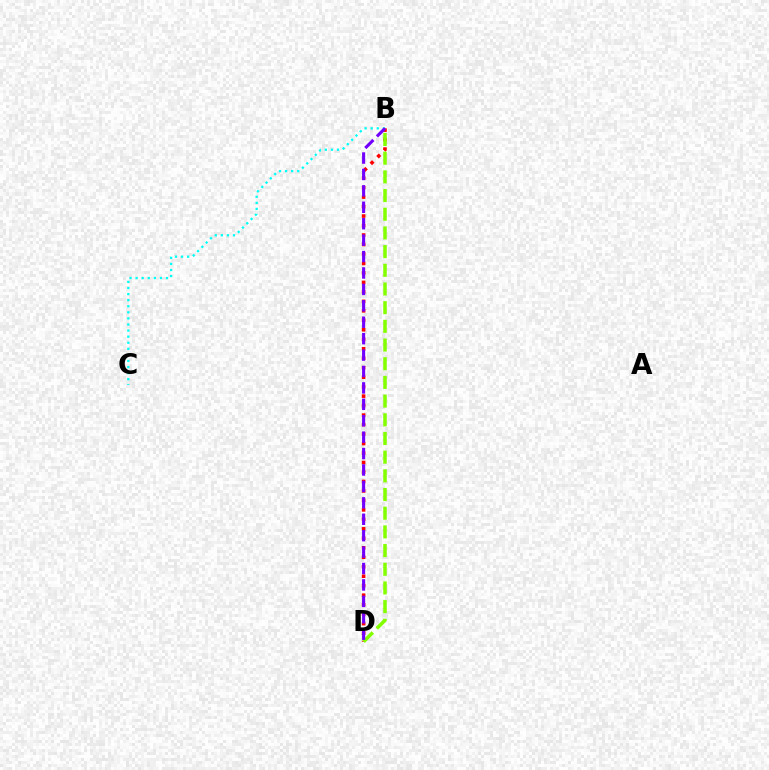{('B', 'C'): [{'color': '#00fff6', 'line_style': 'dotted', 'thickness': 1.65}], ('B', 'D'): [{'color': '#ff0000', 'line_style': 'dotted', 'thickness': 2.58}, {'color': '#84ff00', 'line_style': 'dashed', 'thickness': 2.54}, {'color': '#7200ff', 'line_style': 'dashed', 'thickness': 2.23}]}